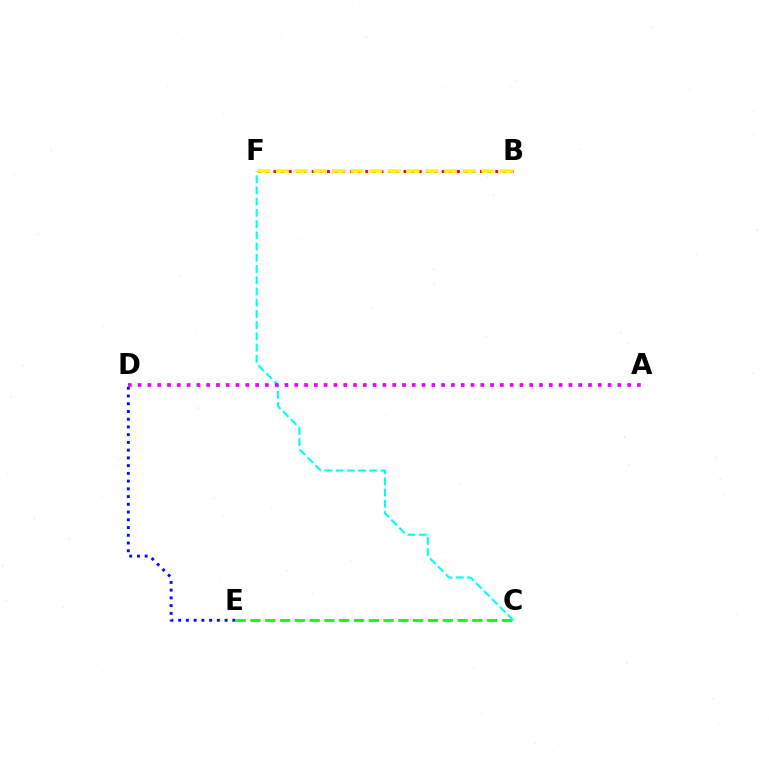{('B', 'F'): [{'color': '#ff0000', 'line_style': 'dotted', 'thickness': 2.08}, {'color': '#fcf500', 'line_style': 'dashed', 'thickness': 2.54}], ('C', 'E'): [{'color': '#08ff00', 'line_style': 'dashed', 'thickness': 2.01}], ('C', 'F'): [{'color': '#00fff6', 'line_style': 'dashed', 'thickness': 1.52}], ('D', 'E'): [{'color': '#0010ff', 'line_style': 'dotted', 'thickness': 2.1}], ('A', 'D'): [{'color': '#ee00ff', 'line_style': 'dotted', 'thickness': 2.66}]}